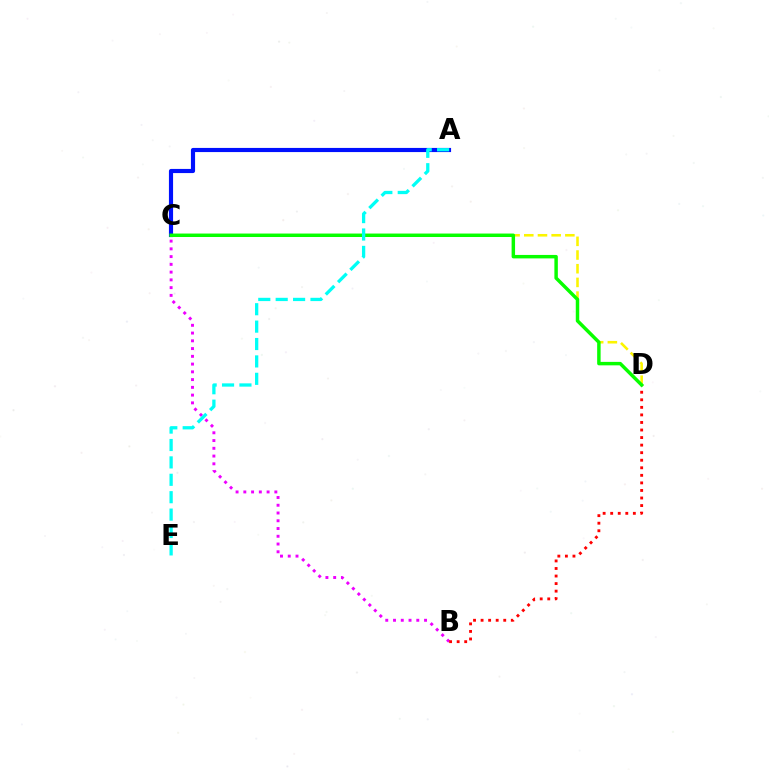{('C', 'D'): [{'color': '#fcf500', 'line_style': 'dashed', 'thickness': 1.86}, {'color': '#08ff00', 'line_style': 'solid', 'thickness': 2.49}], ('B', 'C'): [{'color': '#ee00ff', 'line_style': 'dotted', 'thickness': 2.11}], ('B', 'D'): [{'color': '#ff0000', 'line_style': 'dotted', 'thickness': 2.05}], ('A', 'C'): [{'color': '#0010ff', 'line_style': 'solid', 'thickness': 2.99}], ('A', 'E'): [{'color': '#00fff6', 'line_style': 'dashed', 'thickness': 2.36}]}